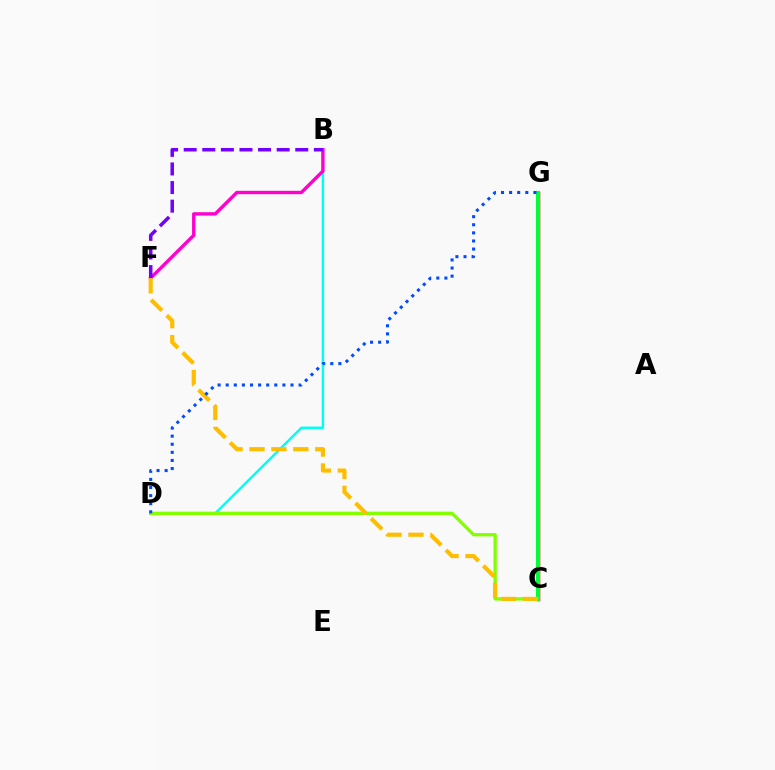{('B', 'D'): [{'color': '#00fff6', 'line_style': 'solid', 'thickness': 1.75}], ('C', 'D'): [{'color': '#84ff00', 'line_style': 'solid', 'thickness': 2.39}], ('B', 'F'): [{'color': '#ff00cf', 'line_style': 'solid', 'thickness': 2.43}, {'color': '#7200ff', 'line_style': 'dashed', 'thickness': 2.53}], ('C', 'G'): [{'color': '#ff0000', 'line_style': 'solid', 'thickness': 2.51}, {'color': '#00ff39', 'line_style': 'solid', 'thickness': 2.96}], ('C', 'F'): [{'color': '#ffbd00', 'line_style': 'dashed', 'thickness': 2.98}], ('D', 'G'): [{'color': '#004bff', 'line_style': 'dotted', 'thickness': 2.2}]}